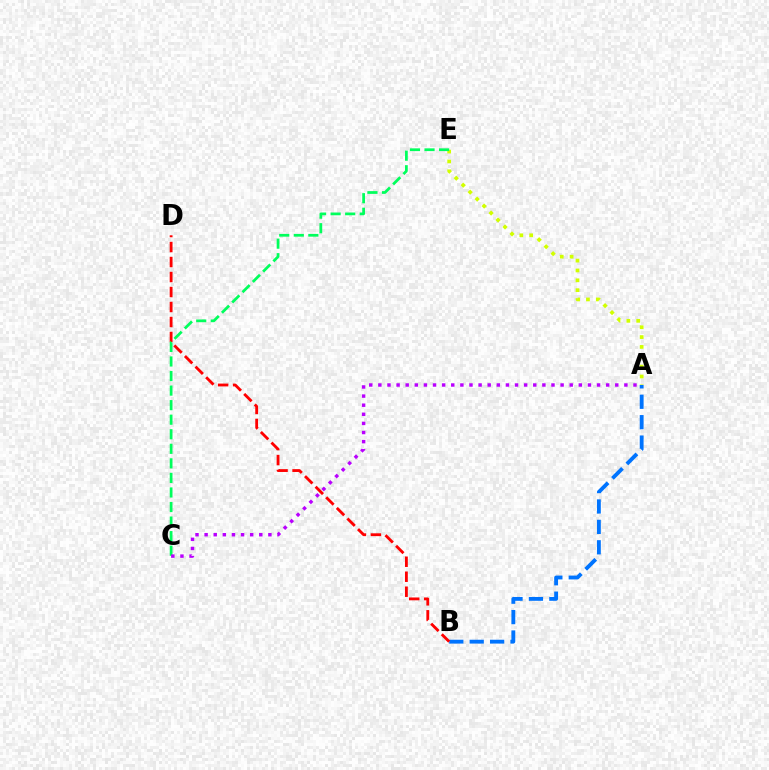{('A', 'E'): [{'color': '#d1ff00', 'line_style': 'dotted', 'thickness': 2.68}], ('A', 'B'): [{'color': '#0074ff', 'line_style': 'dashed', 'thickness': 2.77}], ('B', 'D'): [{'color': '#ff0000', 'line_style': 'dashed', 'thickness': 2.04}], ('C', 'E'): [{'color': '#00ff5c', 'line_style': 'dashed', 'thickness': 1.98}], ('A', 'C'): [{'color': '#b900ff', 'line_style': 'dotted', 'thickness': 2.48}]}